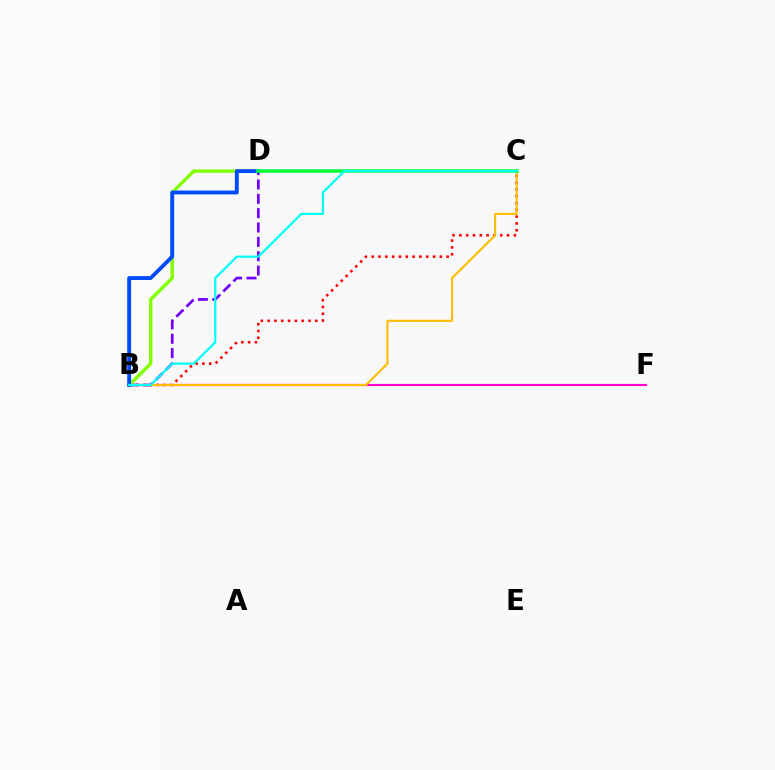{('B', 'F'): [{'color': '#ff00cf', 'line_style': 'solid', 'thickness': 1.55}], ('B', 'D'): [{'color': '#7200ff', 'line_style': 'dashed', 'thickness': 1.95}, {'color': '#84ff00', 'line_style': 'solid', 'thickness': 2.45}, {'color': '#004bff', 'line_style': 'solid', 'thickness': 2.78}], ('B', 'C'): [{'color': '#ff0000', 'line_style': 'dotted', 'thickness': 1.85}, {'color': '#ffbd00', 'line_style': 'solid', 'thickness': 1.55}, {'color': '#00fff6', 'line_style': 'solid', 'thickness': 1.6}], ('C', 'D'): [{'color': '#00ff39', 'line_style': 'solid', 'thickness': 2.53}]}